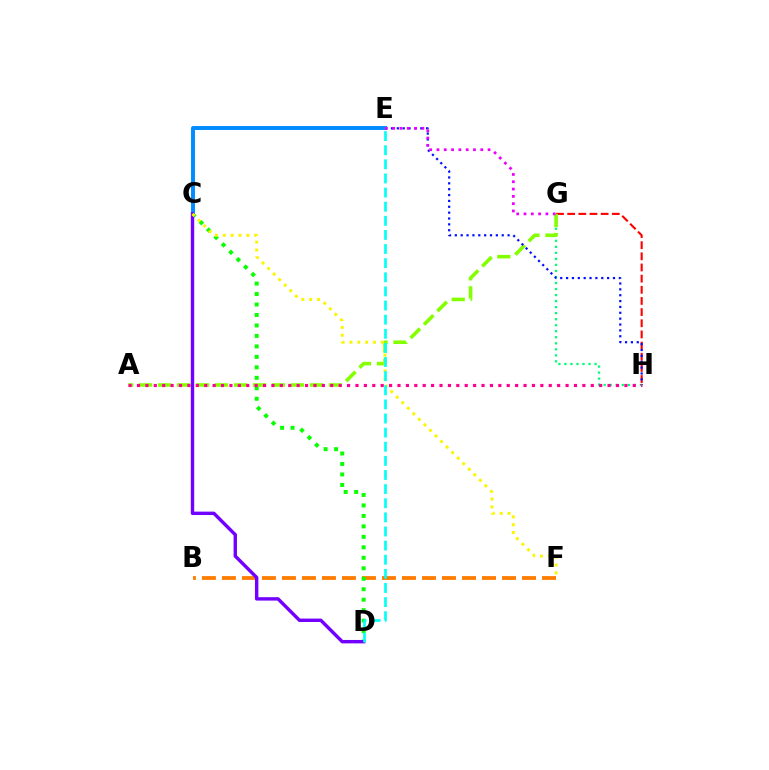{('B', 'F'): [{'color': '#ff7c00', 'line_style': 'dashed', 'thickness': 2.72}], ('G', 'H'): [{'color': '#ff0000', 'line_style': 'dashed', 'thickness': 1.52}, {'color': '#00ff74', 'line_style': 'dotted', 'thickness': 1.64}], ('C', 'D'): [{'color': '#08ff00', 'line_style': 'dotted', 'thickness': 2.85}, {'color': '#7200ff', 'line_style': 'solid', 'thickness': 2.45}], ('C', 'E'): [{'color': '#008cff', 'line_style': 'solid', 'thickness': 2.82}], ('A', 'G'): [{'color': '#84ff00', 'line_style': 'dashed', 'thickness': 2.58}], ('E', 'H'): [{'color': '#0010ff', 'line_style': 'dotted', 'thickness': 1.59}], ('C', 'F'): [{'color': '#fcf500', 'line_style': 'dotted', 'thickness': 2.13}], ('D', 'E'): [{'color': '#00fff6', 'line_style': 'dashed', 'thickness': 1.92}], ('A', 'H'): [{'color': '#ff0094', 'line_style': 'dotted', 'thickness': 2.28}], ('E', 'G'): [{'color': '#ee00ff', 'line_style': 'dotted', 'thickness': 1.98}]}